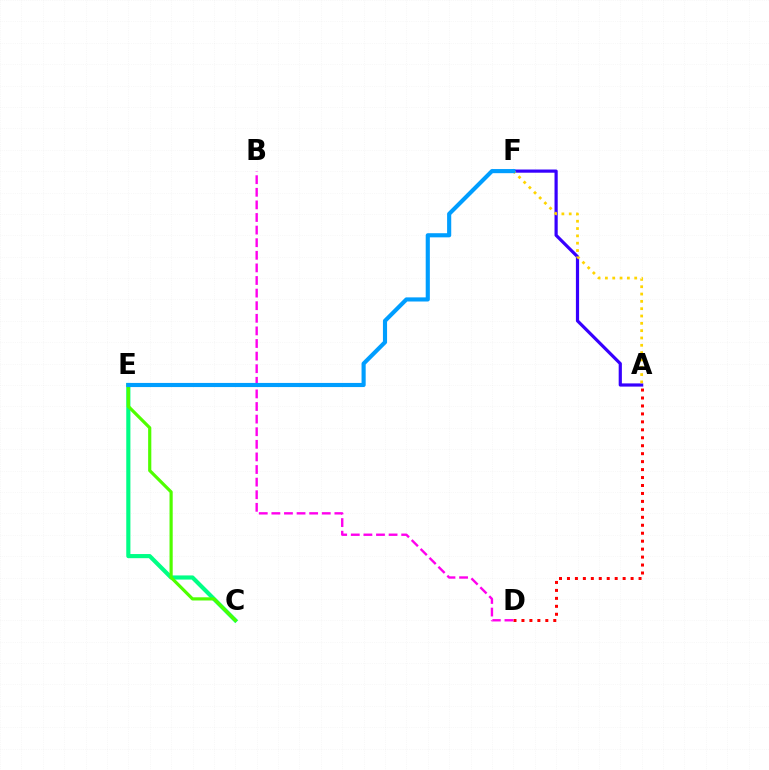{('C', 'E'): [{'color': '#00ff86', 'line_style': 'solid', 'thickness': 2.98}, {'color': '#4fff00', 'line_style': 'solid', 'thickness': 2.29}], ('A', 'D'): [{'color': '#ff0000', 'line_style': 'dotted', 'thickness': 2.16}], ('B', 'D'): [{'color': '#ff00ed', 'line_style': 'dashed', 'thickness': 1.71}], ('A', 'F'): [{'color': '#3700ff', 'line_style': 'solid', 'thickness': 2.3}, {'color': '#ffd500', 'line_style': 'dotted', 'thickness': 1.99}], ('E', 'F'): [{'color': '#009eff', 'line_style': 'solid', 'thickness': 2.97}]}